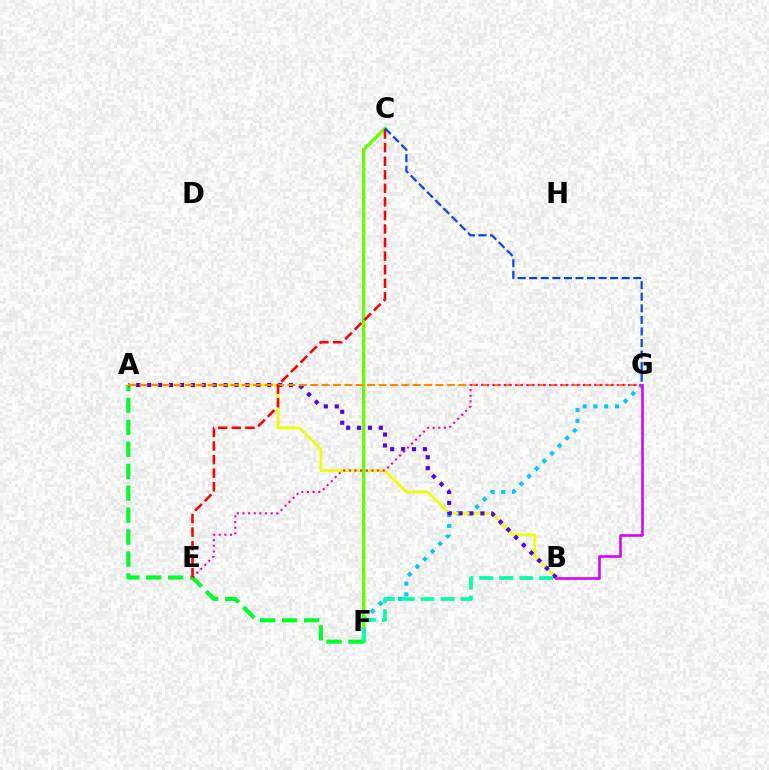{('F', 'G'): [{'color': '#00c7ff', 'line_style': 'dotted', 'thickness': 2.93}], ('A', 'B'): [{'color': '#eeff00', 'line_style': 'solid', 'thickness': 1.96}, {'color': '#4f00ff', 'line_style': 'dotted', 'thickness': 2.96}], ('C', 'F'): [{'color': '#66ff00', 'line_style': 'solid', 'thickness': 2.41}], ('A', 'F'): [{'color': '#00ff27', 'line_style': 'dashed', 'thickness': 2.98}], ('A', 'G'): [{'color': '#ff8800', 'line_style': 'dashed', 'thickness': 1.55}], ('E', 'G'): [{'color': '#ff00a0', 'line_style': 'dotted', 'thickness': 1.53}], ('C', 'E'): [{'color': '#ff0000', 'line_style': 'dashed', 'thickness': 1.84}], ('C', 'G'): [{'color': '#003fff', 'line_style': 'dashed', 'thickness': 1.57}], ('B', 'G'): [{'color': '#d600ff', 'line_style': 'solid', 'thickness': 1.85}], ('B', 'F'): [{'color': '#00ffaf', 'line_style': 'dashed', 'thickness': 2.71}]}